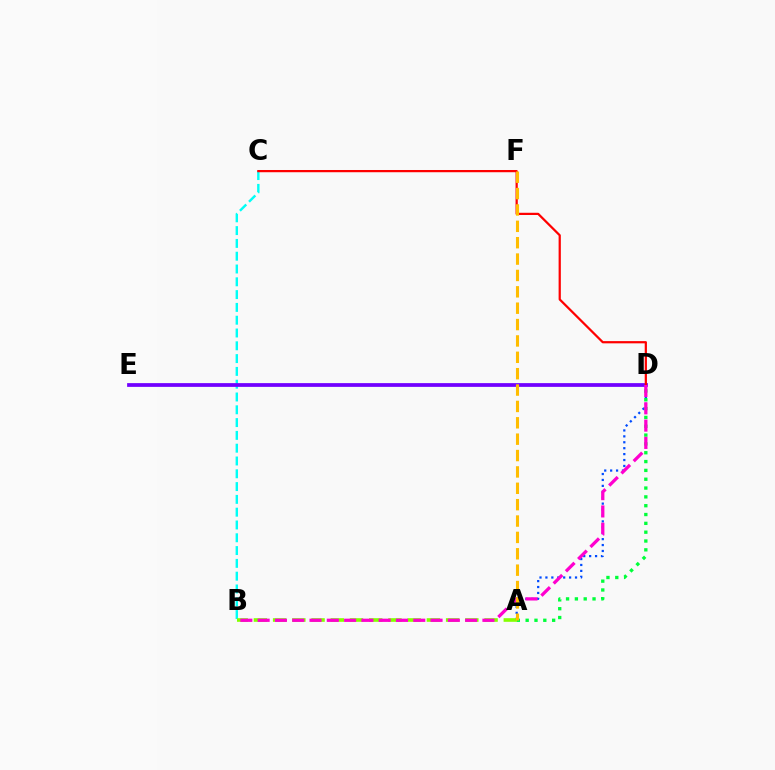{('A', 'D'): [{'color': '#004bff', 'line_style': 'dotted', 'thickness': 1.61}, {'color': '#00ff39', 'line_style': 'dotted', 'thickness': 2.4}], ('B', 'C'): [{'color': '#00fff6', 'line_style': 'dashed', 'thickness': 1.74}], ('A', 'B'): [{'color': '#84ff00', 'line_style': 'dashed', 'thickness': 2.61}], ('D', 'E'): [{'color': '#7200ff', 'line_style': 'solid', 'thickness': 2.7}], ('C', 'D'): [{'color': '#ff0000', 'line_style': 'solid', 'thickness': 1.61}], ('B', 'D'): [{'color': '#ff00cf', 'line_style': 'dashed', 'thickness': 2.35}], ('A', 'F'): [{'color': '#ffbd00', 'line_style': 'dashed', 'thickness': 2.22}]}